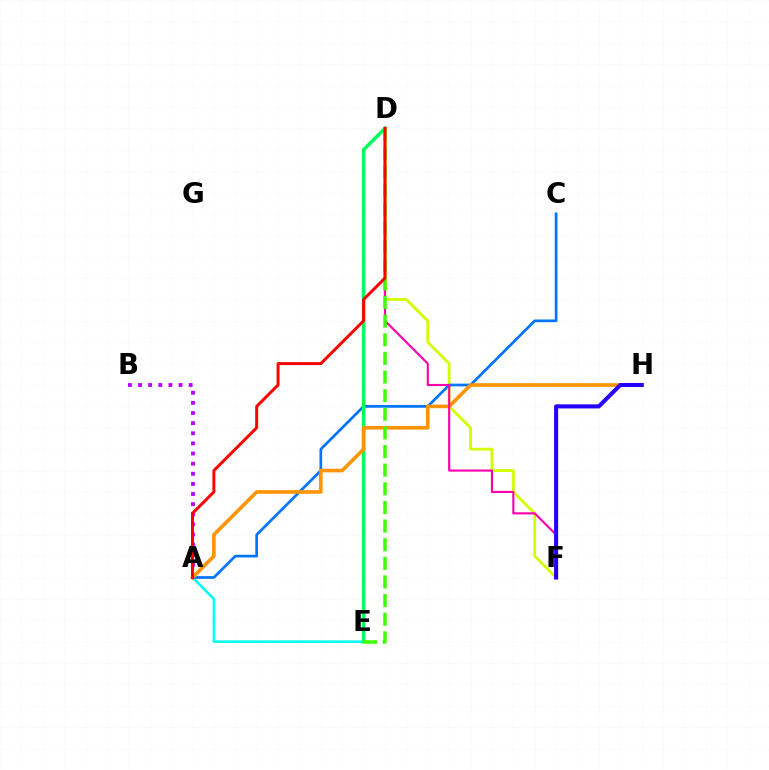{('D', 'F'): [{'color': '#d1ff00', 'line_style': 'solid', 'thickness': 2.03}, {'color': '#ff00ac', 'line_style': 'solid', 'thickness': 1.54}], ('A', 'E'): [{'color': '#00fff6', 'line_style': 'solid', 'thickness': 1.83}], ('A', 'B'): [{'color': '#b900ff', 'line_style': 'dotted', 'thickness': 2.75}], ('A', 'C'): [{'color': '#0074ff', 'line_style': 'solid', 'thickness': 1.95}], ('D', 'E'): [{'color': '#00ff5c', 'line_style': 'solid', 'thickness': 2.51}, {'color': '#3dff00', 'line_style': 'dashed', 'thickness': 2.53}], ('A', 'H'): [{'color': '#ff9400', 'line_style': 'solid', 'thickness': 2.6}], ('F', 'H'): [{'color': '#2500ff', 'line_style': 'solid', 'thickness': 2.93}], ('A', 'D'): [{'color': '#ff0000', 'line_style': 'solid', 'thickness': 2.14}]}